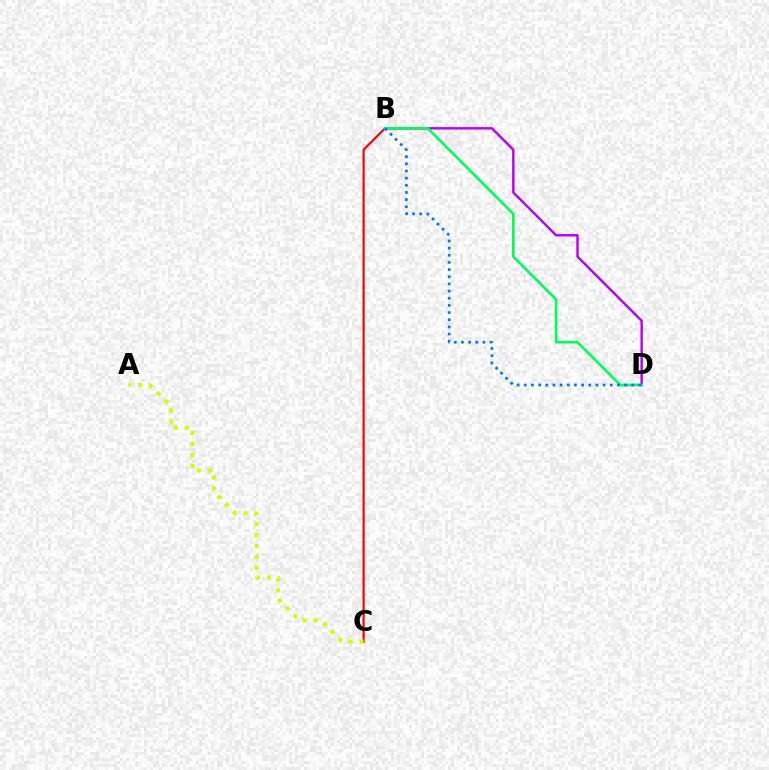{('B', 'C'): [{'color': '#ff0000', 'line_style': 'solid', 'thickness': 1.56}], ('A', 'C'): [{'color': '#d1ff00', 'line_style': 'dotted', 'thickness': 2.98}], ('B', 'D'): [{'color': '#b900ff', 'line_style': 'solid', 'thickness': 1.75}, {'color': '#00ff5c', 'line_style': 'solid', 'thickness': 1.91}, {'color': '#0074ff', 'line_style': 'dotted', 'thickness': 1.95}]}